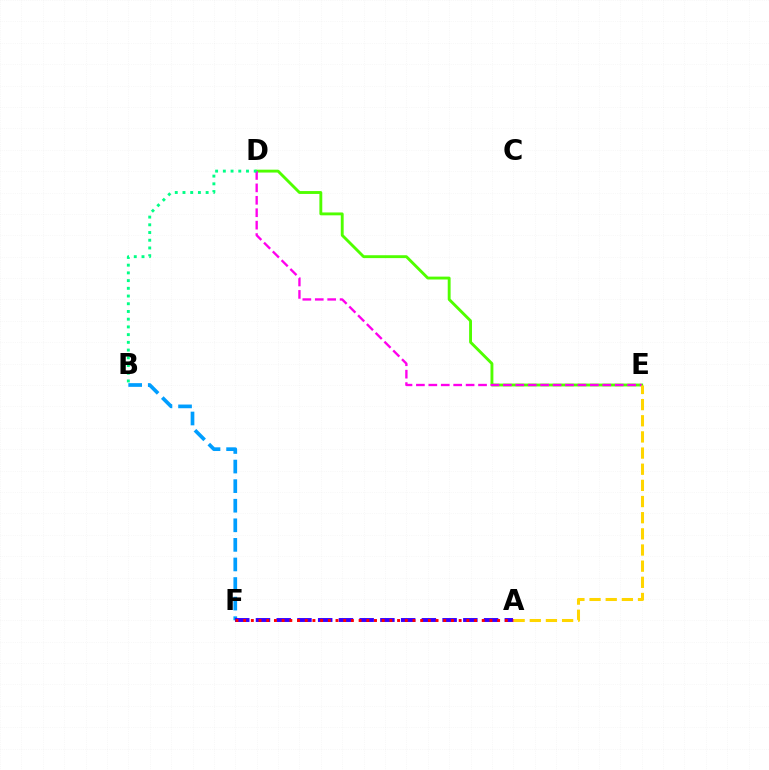{('D', 'E'): [{'color': '#4fff00', 'line_style': 'solid', 'thickness': 2.07}, {'color': '#ff00ed', 'line_style': 'dashed', 'thickness': 1.69}], ('B', 'D'): [{'color': '#00ff86', 'line_style': 'dotted', 'thickness': 2.1}], ('B', 'F'): [{'color': '#009eff', 'line_style': 'dashed', 'thickness': 2.66}], ('A', 'E'): [{'color': '#ffd500', 'line_style': 'dashed', 'thickness': 2.19}], ('A', 'F'): [{'color': '#3700ff', 'line_style': 'dashed', 'thickness': 2.82}, {'color': '#ff0000', 'line_style': 'dotted', 'thickness': 2.09}]}